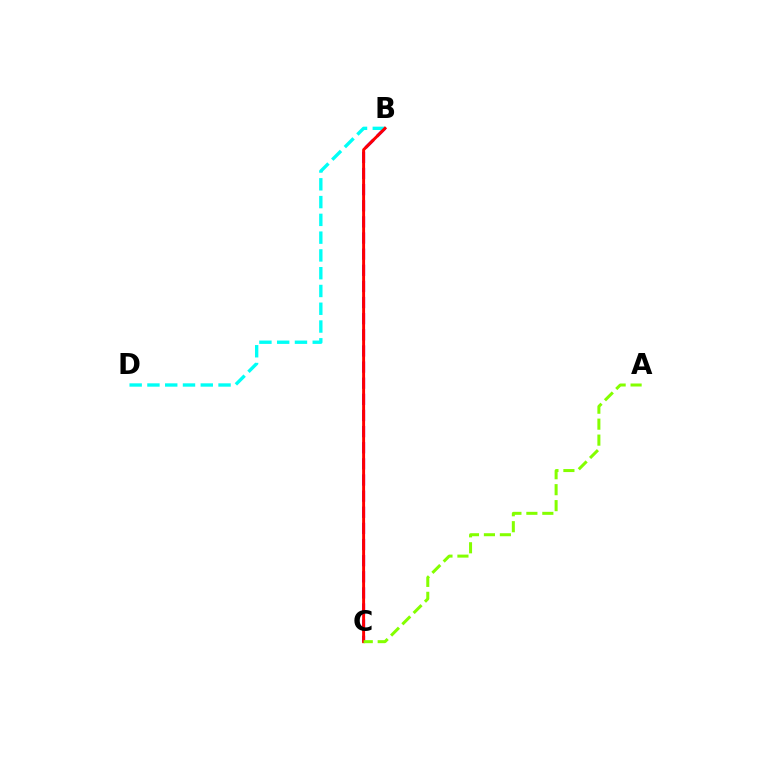{('B', 'C'): [{'color': '#7200ff', 'line_style': 'dashed', 'thickness': 2.19}, {'color': '#ff0000', 'line_style': 'solid', 'thickness': 2.12}], ('B', 'D'): [{'color': '#00fff6', 'line_style': 'dashed', 'thickness': 2.42}], ('A', 'C'): [{'color': '#84ff00', 'line_style': 'dashed', 'thickness': 2.17}]}